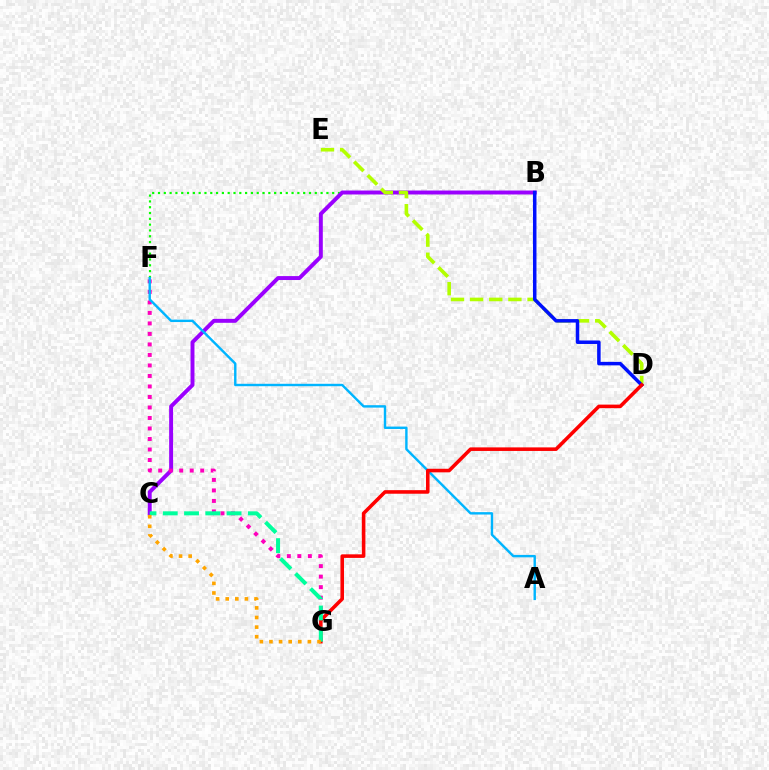{('B', 'F'): [{'color': '#08ff00', 'line_style': 'dotted', 'thickness': 1.58}], ('B', 'C'): [{'color': '#9b00ff', 'line_style': 'solid', 'thickness': 2.83}], ('F', 'G'): [{'color': '#ff00bd', 'line_style': 'dotted', 'thickness': 2.85}], ('D', 'E'): [{'color': '#b3ff00', 'line_style': 'dashed', 'thickness': 2.6}], ('A', 'F'): [{'color': '#00b5ff', 'line_style': 'solid', 'thickness': 1.74}], ('B', 'D'): [{'color': '#0010ff', 'line_style': 'solid', 'thickness': 2.52}], ('D', 'G'): [{'color': '#ff0000', 'line_style': 'solid', 'thickness': 2.57}], ('C', 'G'): [{'color': '#00ff9d', 'line_style': 'dashed', 'thickness': 2.89}, {'color': '#ffa500', 'line_style': 'dotted', 'thickness': 2.61}]}